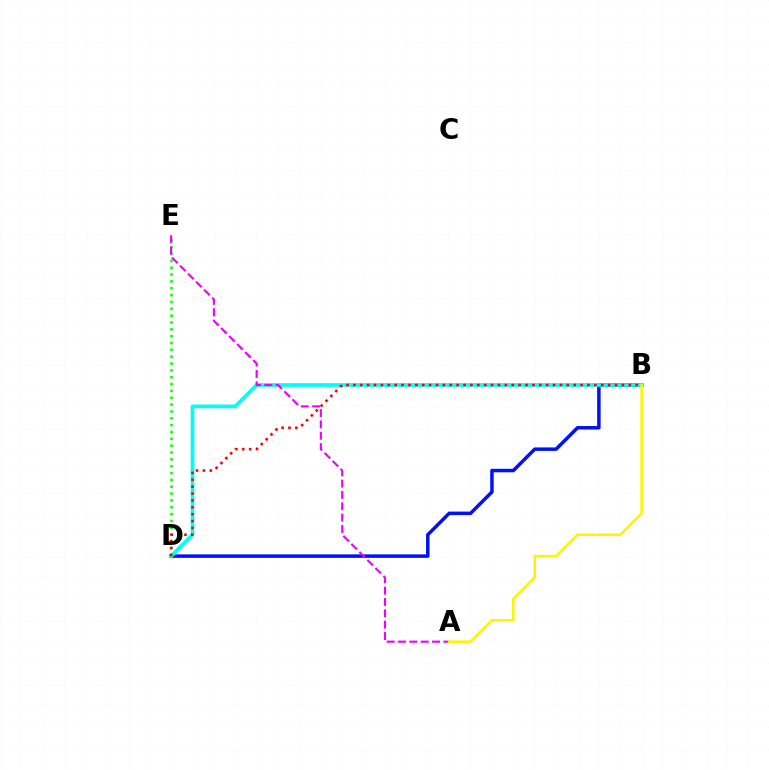{('B', 'D'): [{'color': '#0010ff', 'line_style': 'solid', 'thickness': 2.51}, {'color': '#00fff6', 'line_style': 'solid', 'thickness': 2.66}, {'color': '#ff0000', 'line_style': 'dotted', 'thickness': 1.87}], ('D', 'E'): [{'color': '#08ff00', 'line_style': 'dotted', 'thickness': 1.86}], ('A', 'E'): [{'color': '#ee00ff', 'line_style': 'dashed', 'thickness': 1.54}], ('A', 'B'): [{'color': '#fcf500', 'line_style': 'solid', 'thickness': 1.83}]}